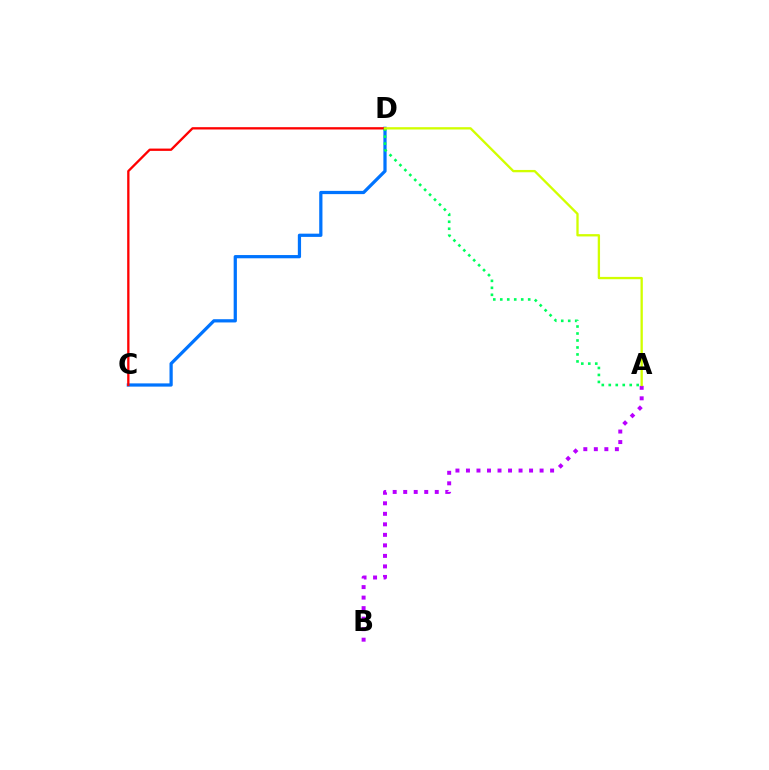{('C', 'D'): [{'color': '#0074ff', 'line_style': 'solid', 'thickness': 2.33}, {'color': '#ff0000', 'line_style': 'solid', 'thickness': 1.67}], ('A', 'D'): [{'color': '#00ff5c', 'line_style': 'dotted', 'thickness': 1.9}, {'color': '#d1ff00', 'line_style': 'solid', 'thickness': 1.67}], ('A', 'B'): [{'color': '#b900ff', 'line_style': 'dotted', 'thickness': 2.86}]}